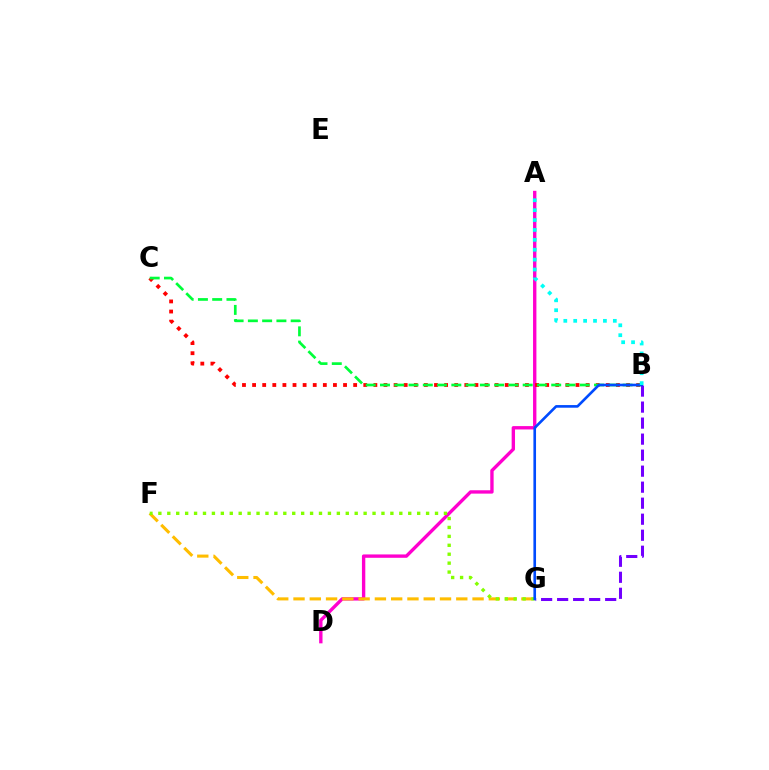{('A', 'D'): [{'color': '#ff00cf', 'line_style': 'solid', 'thickness': 2.42}], ('B', 'C'): [{'color': '#ff0000', 'line_style': 'dotted', 'thickness': 2.75}, {'color': '#00ff39', 'line_style': 'dashed', 'thickness': 1.94}], ('F', 'G'): [{'color': '#ffbd00', 'line_style': 'dashed', 'thickness': 2.21}, {'color': '#84ff00', 'line_style': 'dotted', 'thickness': 2.42}], ('B', 'G'): [{'color': '#7200ff', 'line_style': 'dashed', 'thickness': 2.18}, {'color': '#004bff', 'line_style': 'solid', 'thickness': 1.9}], ('A', 'B'): [{'color': '#00fff6', 'line_style': 'dotted', 'thickness': 2.69}]}